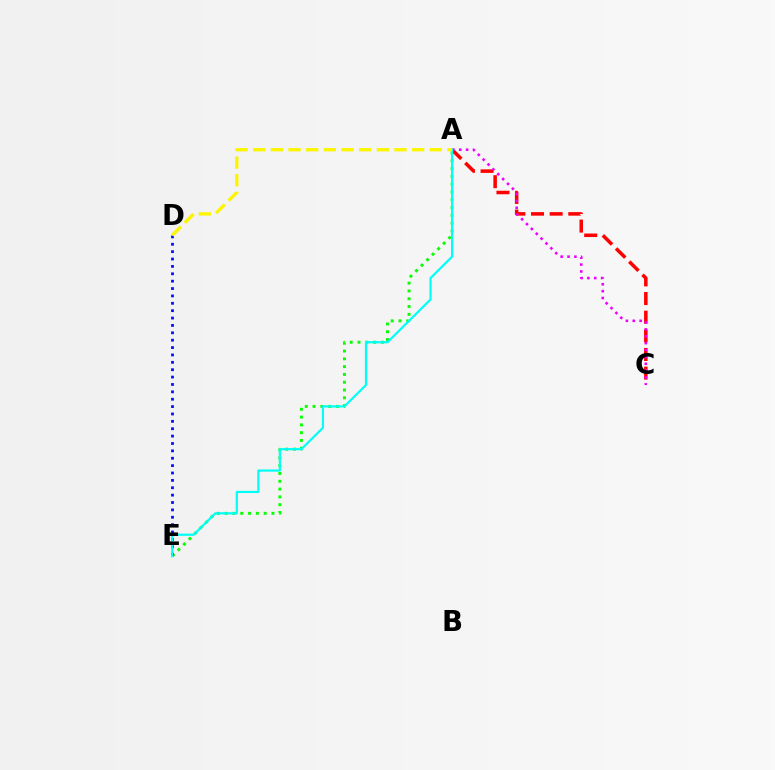{('A', 'E'): [{'color': '#08ff00', 'line_style': 'dotted', 'thickness': 2.12}, {'color': '#00fff6', 'line_style': 'solid', 'thickness': 1.58}], ('A', 'C'): [{'color': '#ff0000', 'line_style': 'dashed', 'thickness': 2.53}, {'color': '#ee00ff', 'line_style': 'dotted', 'thickness': 1.87}], ('D', 'E'): [{'color': '#0010ff', 'line_style': 'dotted', 'thickness': 2.0}], ('A', 'D'): [{'color': '#fcf500', 'line_style': 'dashed', 'thickness': 2.4}]}